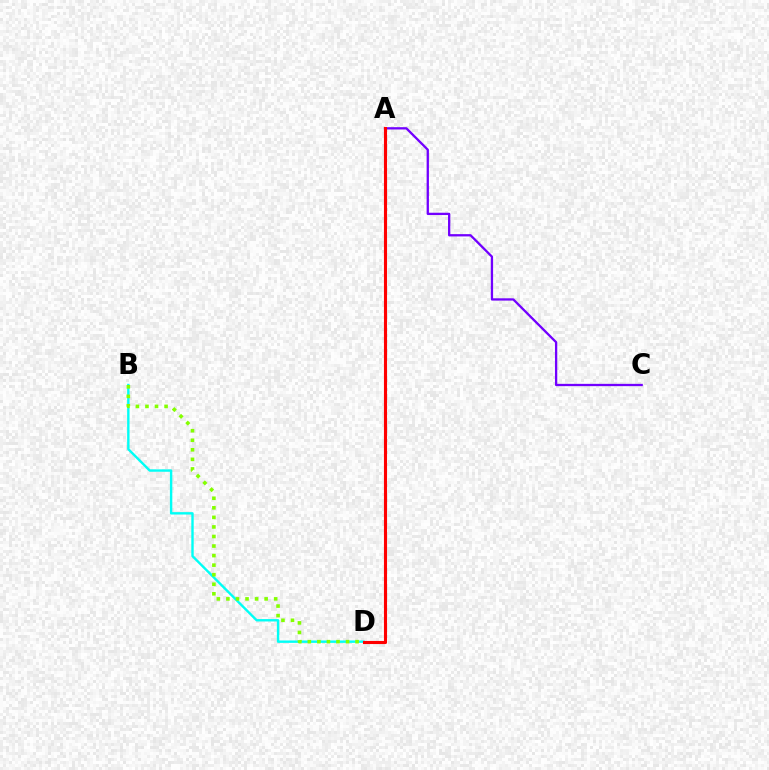{('A', 'C'): [{'color': '#7200ff', 'line_style': 'solid', 'thickness': 1.65}], ('B', 'D'): [{'color': '#00fff6', 'line_style': 'solid', 'thickness': 1.72}, {'color': '#84ff00', 'line_style': 'dotted', 'thickness': 2.6}], ('A', 'D'): [{'color': '#ff0000', 'line_style': 'solid', 'thickness': 2.23}]}